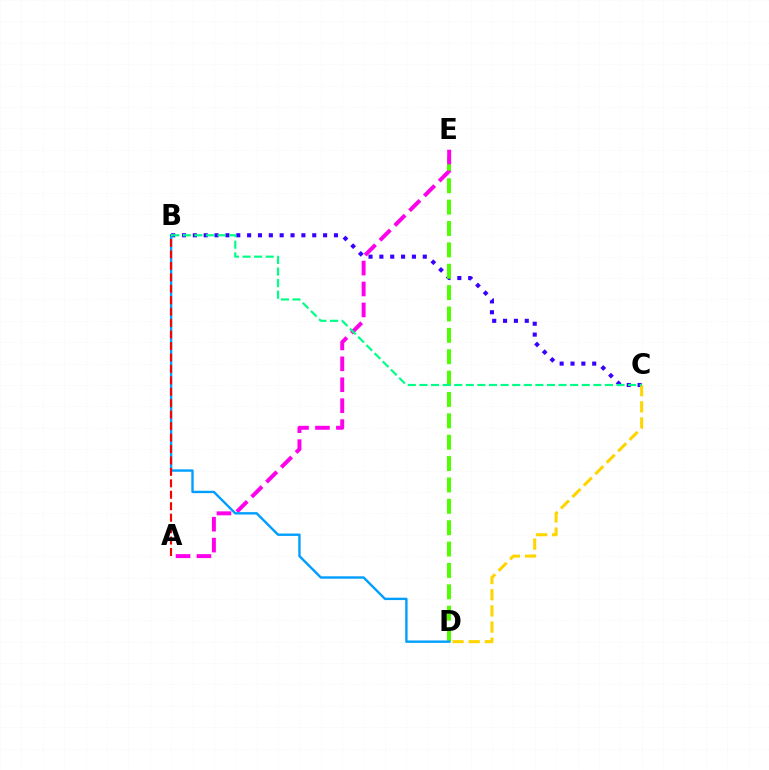{('B', 'C'): [{'color': '#3700ff', 'line_style': 'dotted', 'thickness': 2.95}, {'color': '#00ff86', 'line_style': 'dashed', 'thickness': 1.58}], ('D', 'E'): [{'color': '#4fff00', 'line_style': 'dashed', 'thickness': 2.9}], ('A', 'E'): [{'color': '#ff00ed', 'line_style': 'dashed', 'thickness': 2.84}], ('B', 'D'): [{'color': '#009eff', 'line_style': 'solid', 'thickness': 1.71}], ('A', 'B'): [{'color': '#ff0000', 'line_style': 'dashed', 'thickness': 1.55}], ('C', 'D'): [{'color': '#ffd500', 'line_style': 'dashed', 'thickness': 2.2}]}